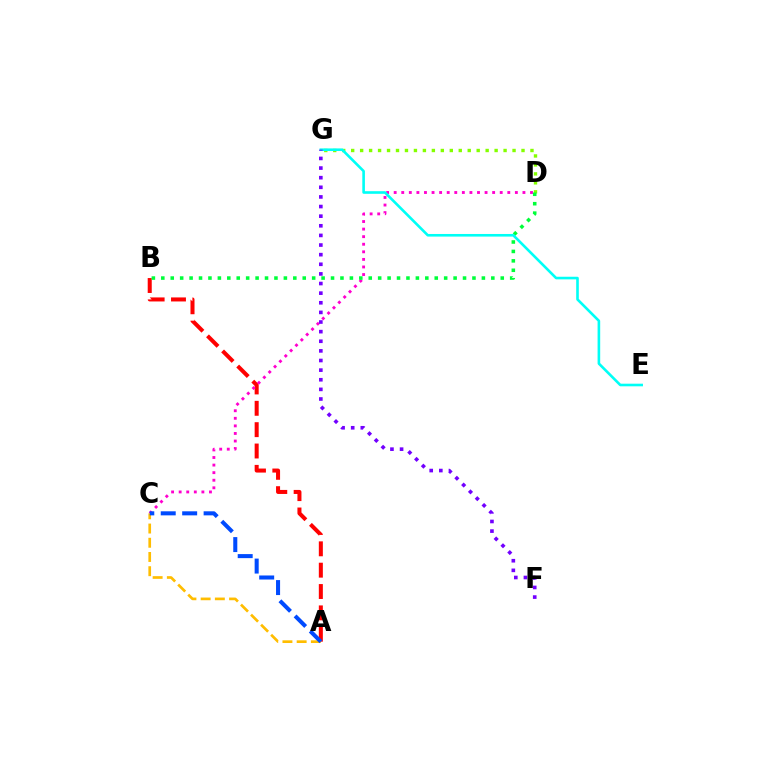{('D', 'G'): [{'color': '#84ff00', 'line_style': 'dotted', 'thickness': 2.44}], ('A', 'B'): [{'color': '#ff0000', 'line_style': 'dashed', 'thickness': 2.9}], ('C', 'D'): [{'color': '#ff00cf', 'line_style': 'dotted', 'thickness': 2.06}], ('A', 'C'): [{'color': '#ffbd00', 'line_style': 'dashed', 'thickness': 1.93}, {'color': '#004bff', 'line_style': 'dashed', 'thickness': 2.91}], ('B', 'D'): [{'color': '#00ff39', 'line_style': 'dotted', 'thickness': 2.56}], ('E', 'G'): [{'color': '#00fff6', 'line_style': 'solid', 'thickness': 1.88}], ('F', 'G'): [{'color': '#7200ff', 'line_style': 'dotted', 'thickness': 2.61}]}